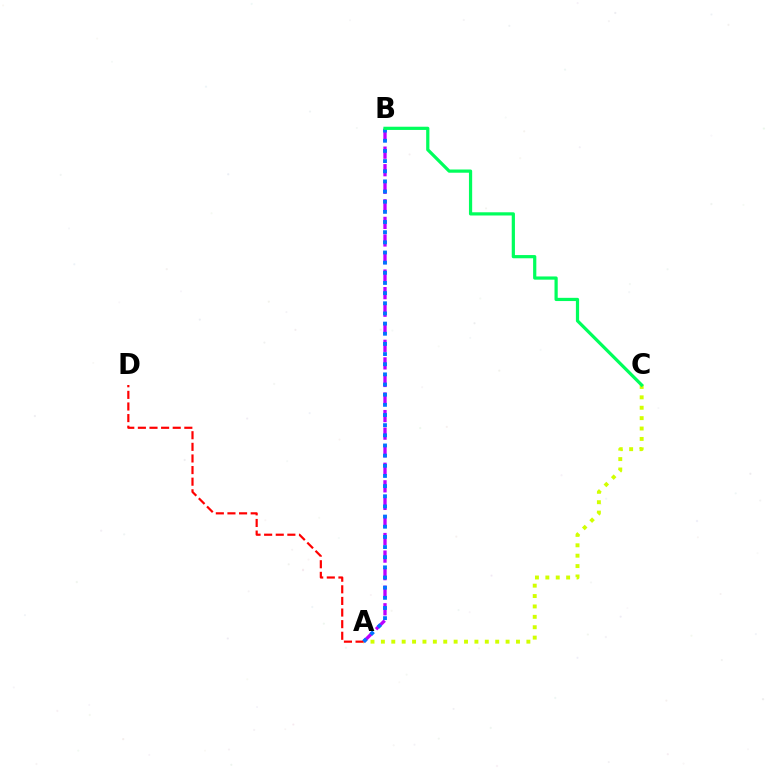{('A', 'C'): [{'color': '#d1ff00', 'line_style': 'dotted', 'thickness': 2.82}], ('A', 'B'): [{'color': '#b900ff', 'line_style': 'dashed', 'thickness': 2.39}, {'color': '#0074ff', 'line_style': 'dotted', 'thickness': 2.76}], ('A', 'D'): [{'color': '#ff0000', 'line_style': 'dashed', 'thickness': 1.58}], ('B', 'C'): [{'color': '#00ff5c', 'line_style': 'solid', 'thickness': 2.31}]}